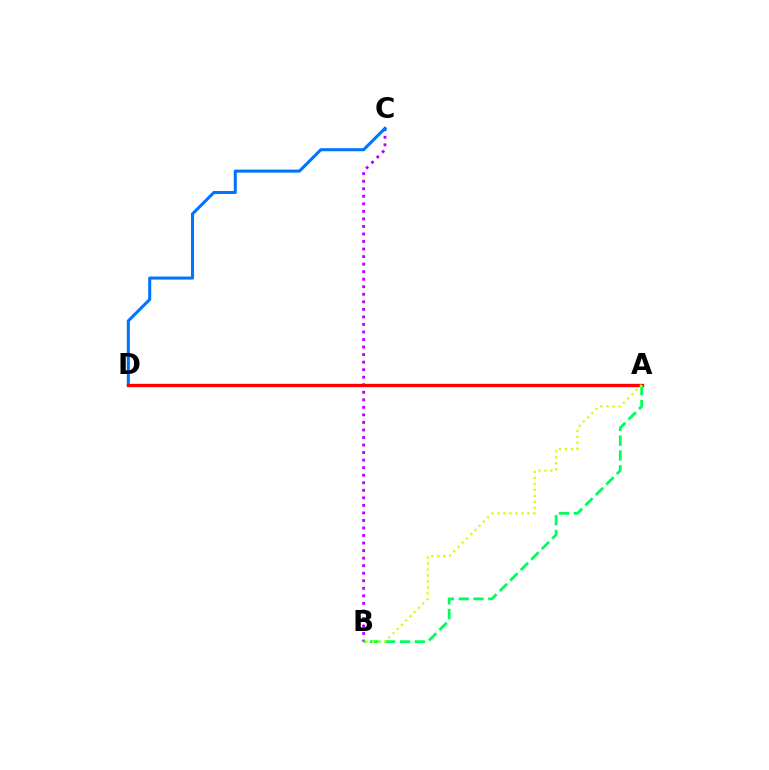{('B', 'C'): [{'color': '#b900ff', 'line_style': 'dotted', 'thickness': 2.05}], ('C', 'D'): [{'color': '#0074ff', 'line_style': 'solid', 'thickness': 2.19}], ('A', 'D'): [{'color': '#ff0000', 'line_style': 'solid', 'thickness': 2.4}], ('A', 'B'): [{'color': '#00ff5c', 'line_style': 'dashed', 'thickness': 2.02}, {'color': '#d1ff00', 'line_style': 'dotted', 'thickness': 1.63}]}